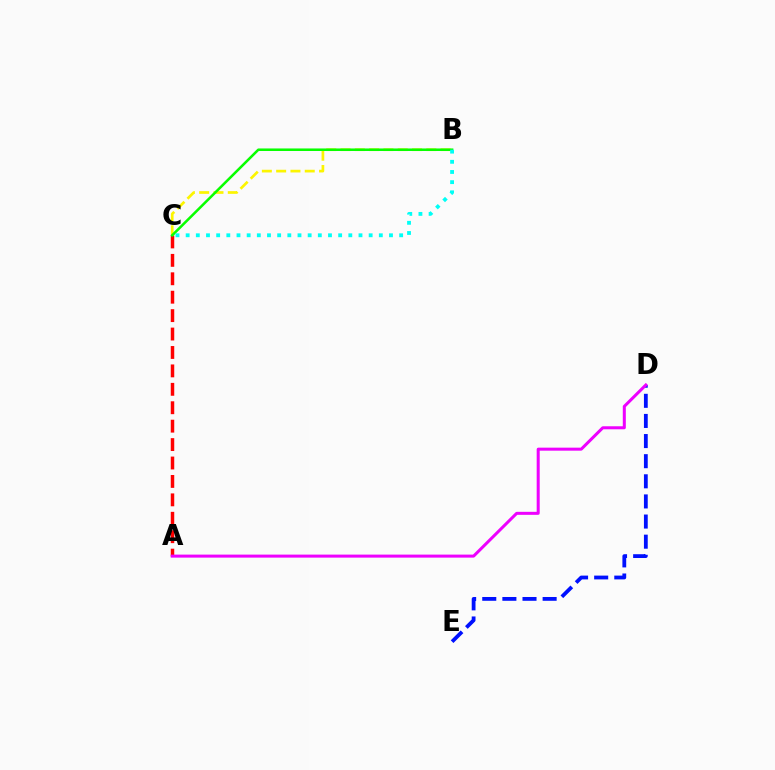{('A', 'C'): [{'color': '#ff0000', 'line_style': 'dashed', 'thickness': 2.5}], ('B', 'C'): [{'color': '#fcf500', 'line_style': 'dashed', 'thickness': 1.94}, {'color': '#08ff00', 'line_style': 'solid', 'thickness': 1.83}, {'color': '#00fff6', 'line_style': 'dotted', 'thickness': 2.76}], ('D', 'E'): [{'color': '#0010ff', 'line_style': 'dashed', 'thickness': 2.73}], ('A', 'D'): [{'color': '#ee00ff', 'line_style': 'solid', 'thickness': 2.18}]}